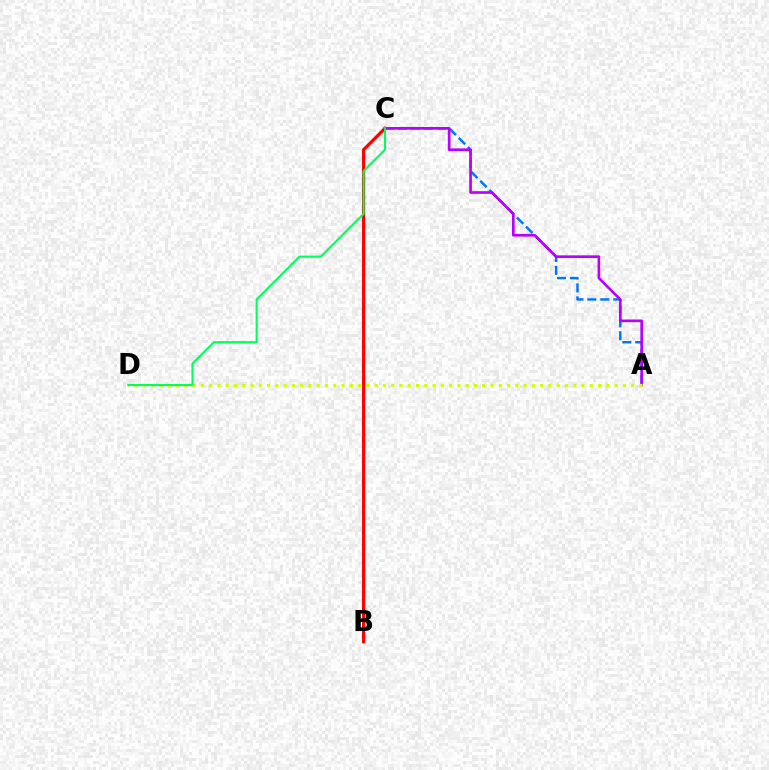{('A', 'C'): [{'color': '#0074ff', 'line_style': 'dashed', 'thickness': 1.76}, {'color': '#b900ff', 'line_style': 'solid', 'thickness': 1.93}], ('B', 'C'): [{'color': '#ff0000', 'line_style': 'solid', 'thickness': 2.28}], ('A', 'D'): [{'color': '#d1ff00', 'line_style': 'dotted', 'thickness': 2.25}], ('C', 'D'): [{'color': '#00ff5c', 'line_style': 'solid', 'thickness': 1.5}]}